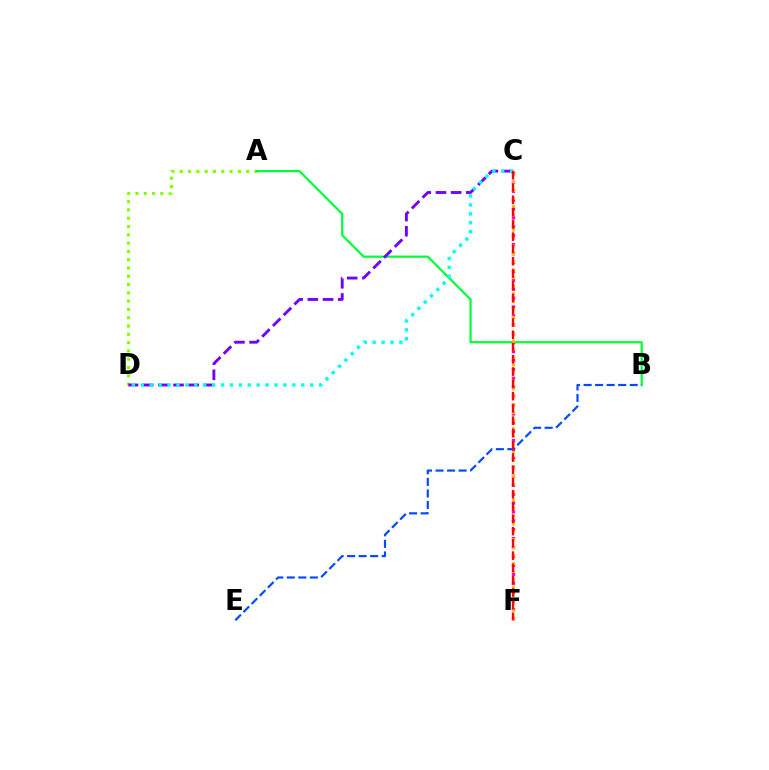{('C', 'F'): [{'color': '#ff00cf', 'line_style': 'dotted', 'thickness': 2.42}, {'color': '#ffbd00', 'line_style': 'dotted', 'thickness': 2.16}, {'color': '#ff0000', 'line_style': 'dashed', 'thickness': 1.67}], ('A', 'D'): [{'color': '#84ff00', 'line_style': 'dotted', 'thickness': 2.25}], ('A', 'B'): [{'color': '#00ff39', 'line_style': 'solid', 'thickness': 1.6}], ('B', 'E'): [{'color': '#004bff', 'line_style': 'dashed', 'thickness': 1.57}], ('C', 'D'): [{'color': '#7200ff', 'line_style': 'dashed', 'thickness': 2.06}, {'color': '#00fff6', 'line_style': 'dotted', 'thickness': 2.42}]}